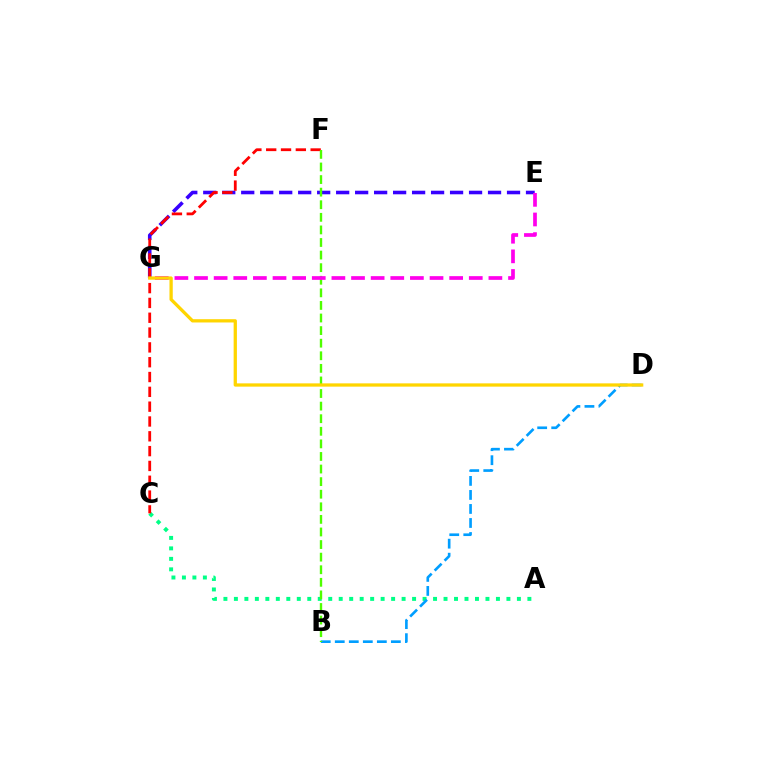{('E', 'G'): [{'color': '#3700ff', 'line_style': 'dashed', 'thickness': 2.58}, {'color': '#ff00ed', 'line_style': 'dashed', 'thickness': 2.67}], ('A', 'C'): [{'color': '#00ff86', 'line_style': 'dotted', 'thickness': 2.85}], ('C', 'F'): [{'color': '#ff0000', 'line_style': 'dashed', 'thickness': 2.01}], ('B', 'D'): [{'color': '#009eff', 'line_style': 'dashed', 'thickness': 1.91}], ('B', 'F'): [{'color': '#4fff00', 'line_style': 'dashed', 'thickness': 1.71}], ('D', 'G'): [{'color': '#ffd500', 'line_style': 'solid', 'thickness': 2.36}]}